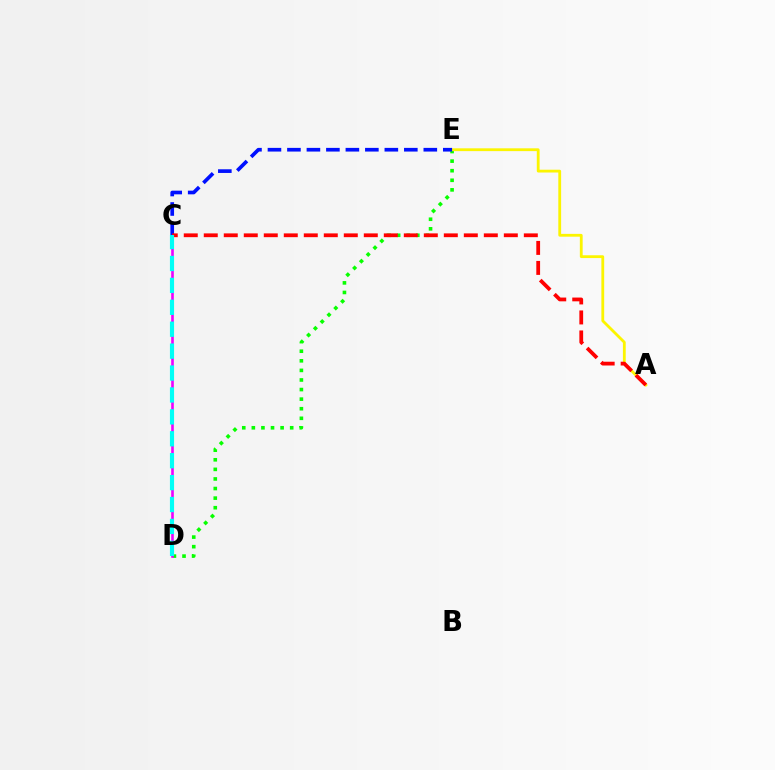{('D', 'E'): [{'color': '#08ff00', 'line_style': 'dotted', 'thickness': 2.6}], ('A', 'E'): [{'color': '#fcf500', 'line_style': 'solid', 'thickness': 2.02}], ('C', 'D'): [{'color': '#ee00ff', 'line_style': 'solid', 'thickness': 1.88}, {'color': '#00fff6', 'line_style': 'dashed', 'thickness': 2.98}], ('C', 'E'): [{'color': '#0010ff', 'line_style': 'dashed', 'thickness': 2.65}], ('A', 'C'): [{'color': '#ff0000', 'line_style': 'dashed', 'thickness': 2.72}]}